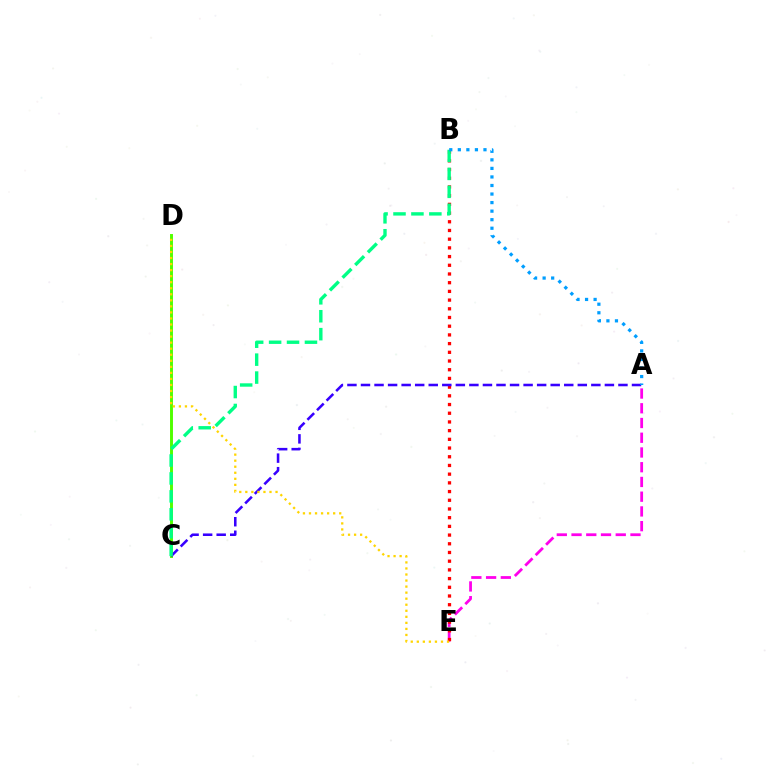{('A', 'E'): [{'color': '#ff00ed', 'line_style': 'dashed', 'thickness': 2.0}], ('C', 'D'): [{'color': '#4fff00', 'line_style': 'solid', 'thickness': 2.11}], ('B', 'E'): [{'color': '#ff0000', 'line_style': 'dotted', 'thickness': 2.36}], ('A', 'C'): [{'color': '#3700ff', 'line_style': 'dashed', 'thickness': 1.84}], ('D', 'E'): [{'color': '#ffd500', 'line_style': 'dotted', 'thickness': 1.64}], ('B', 'C'): [{'color': '#00ff86', 'line_style': 'dashed', 'thickness': 2.44}], ('A', 'B'): [{'color': '#009eff', 'line_style': 'dotted', 'thickness': 2.32}]}